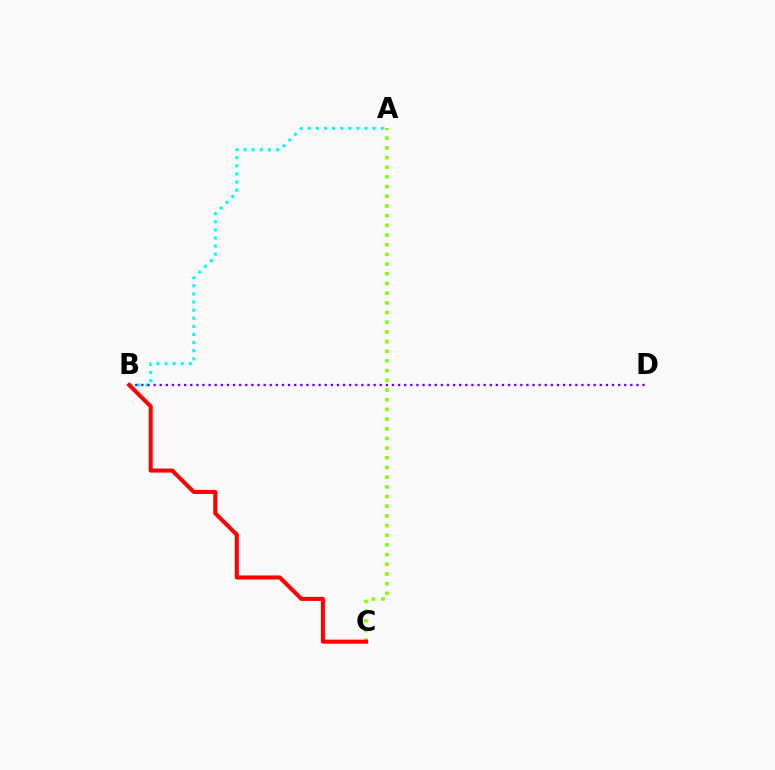{('A', 'C'): [{'color': '#84ff00', 'line_style': 'dotted', 'thickness': 2.63}], ('A', 'B'): [{'color': '#00fff6', 'line_style': 'dotted', 'thickness': 2.2}], ('B', 'D'): [{'color': '#7200ff', 'line_style': 'dotted', 'thickness': 1.66}], ('B', 'C'): [{'color': '#ff0000', 'line_style': 'solid', 'thickness': 2.92}]}